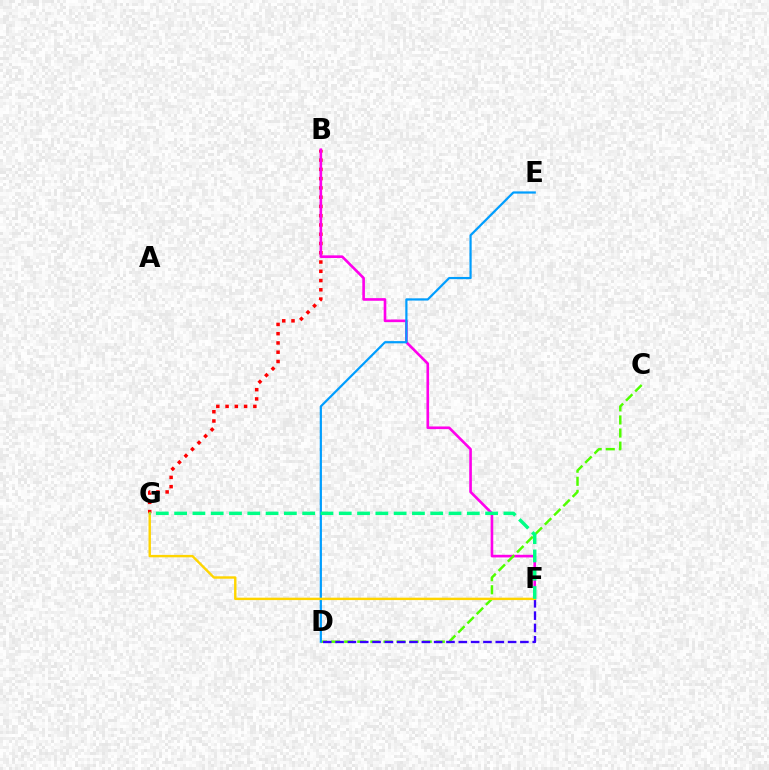{('B', 'G'): [{'color': '#ff0000', 'line_style': 'dotted', 'thickness': 2.52}], ('B', 'F'): [{'color': '#ff00ed', 'line_style': 'solid', 'thickness': 1.9}], ('C', 'D'): [{'color': '#4fff00', 'line_style': 'dashed', 'thickness': 1.78}], ('D', 'F'): [{'color': '#3700ff', 'line_style': 'dashed', 'thickness': 1.67}], ('D', 'E'): [{'color': '#009eff', 'line_style': 'solid', 'thickness': 1.59}], ('F', 'G'): [{'color': '#ffd500', 'line_style': 'solid', 'thickness': 1.73}, {'color': '#00ff86', 'line_style': 'dashed', 'thickness': 2.49}]}